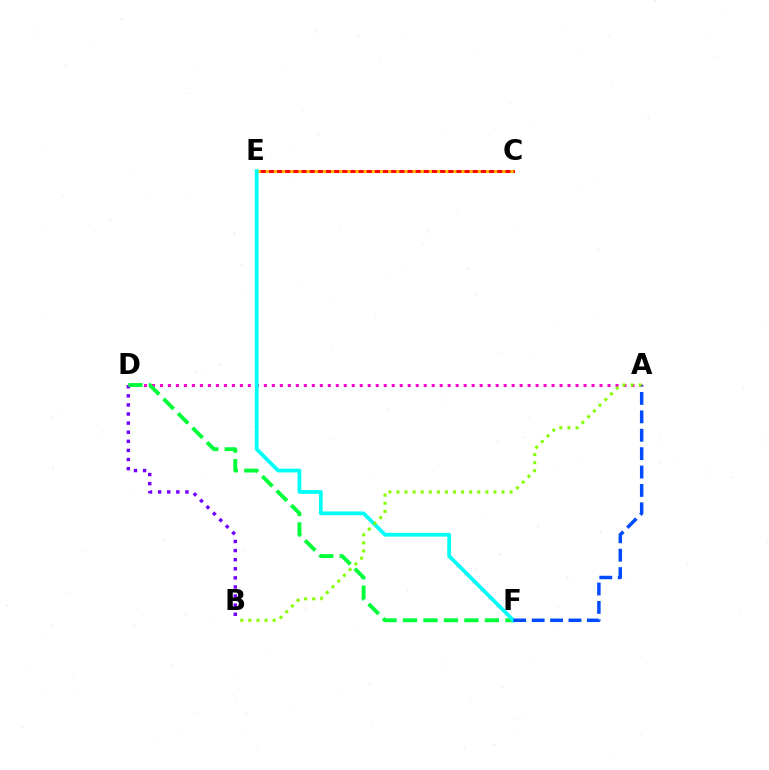{('B', 'D'): [{'color': '#7200ff', 'line_style': 'dotted', 'thickness': 2.47}], ('A', 'D'): [{'color': '#ff00cf', 'line_style': 'dotted', 'thickness': 2.17}], ('C', 'E'): [{'color': '#ff0000', 'line_style': 'solid', 'thickness': 2.1}, {'color': '#ffbd00', 'line_style': 'dotted', 'thickness': 2.22}], ('D', 'F'): [{'color': '#00ff39', 'line_style': 'dashed', 'thickness': 2.78}], ('E', 'F'): [{'color': '#00fff6', 'line_style': 'solid', 'thickness': 2.71}], ('A', 'F'): [{'color': '#004bff', 'line_style': 'dashed', 'thickness': 2.5}], ('A', 'B'): [{'color': '#84ff00', 'line_style': 'dotted', 'thickness': 2.2}]}